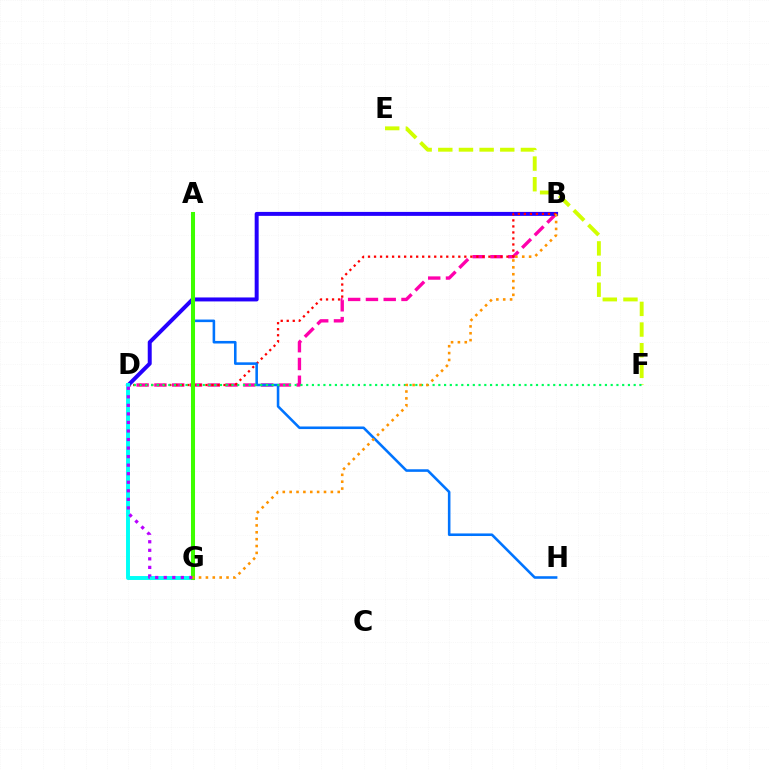{('B', 'D'): [{'color': '#ff00ac', 'line_style': 'dashed', 'thickness': 2.42}, {'color': '#2500ff', 'line_style': 'solid', 'thickness': 2.86}, {'color': '#ff0000', 'line_style': 'dotted', 'thickness': 1.64}], ('E', 'F'): [{'color': '#d1ff00', 'line_style': 'dashed', 'thickness': 2.81}], ('A', 'H'): [{'color': '#0074ff', 'line_style': 'solid', 'thickness': 1.85}], ('D', 'F'): [{'color': '#00ff5c', 'line_style': 'dotted', 'thickness': 1.56}], ('D', 'G'): [{'color': '#00fff6', 'line_style': 'solid', 'thickness': 2.83}, {'color': '#b900ff', 'line_style': 'dotted', 'thickness': 2.32}], ('A', 'G'): [{'color': '#3dff00', 'line_style': 'solid', 'thickness': 2.91}], ('B', 'G'): [{'color': '#ff9400', 'line_style': 'dotted', 'thickness': 1.87}]}